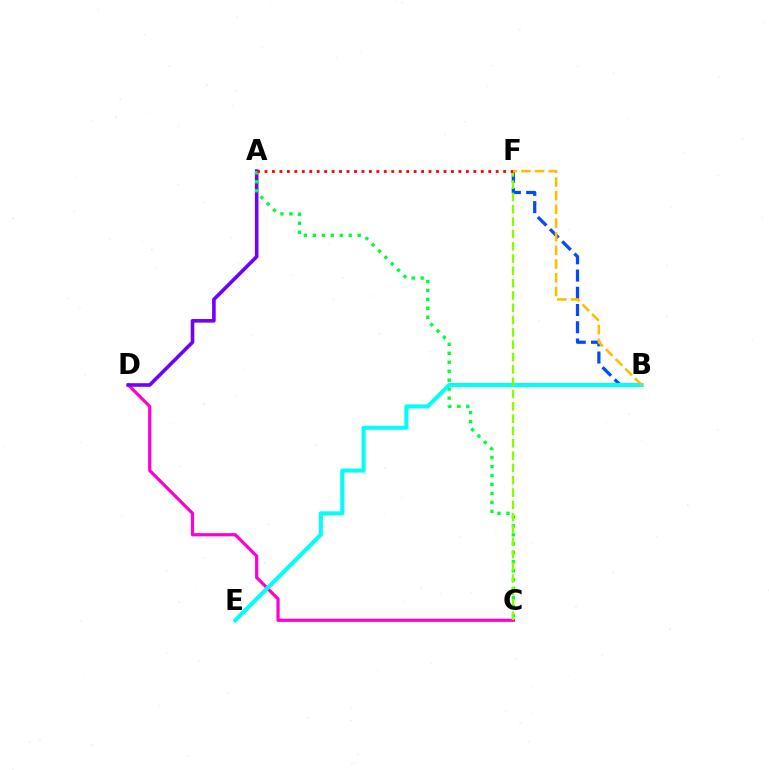{('C', 'D'): [{'color': '#ff00cf', 'line_style': 'solid', 'thickness': 2.31}], ('A', 'D'): [{'color': '#7200ff', 'line_style': 'solid', 'thickness': 2.59}], ('A', 'C'): [{'color': '#00ff39', 'line_style': 'dotted', 'thickness': 2.44}], ('B', 'F'): [{'color': '#004bff', 'line_style': 'dashed', 'thickness': 2.34}, {'color': '#ffbd00', 'line_style': 'dashed', 'thickness': 1.86}], ('B', 'E'): [{'color': '#00fff6', 'line_style': 'solid', 'thickness': 2.91}], ('C', 'F'): [{'color': '#84ff00', 'line_style': 'dashed', 'thickness': 1.67}], ('A', 'F'): [{'color': '#ff0000', 'line_style': 'dotted', 'thickness': 2.03}]}